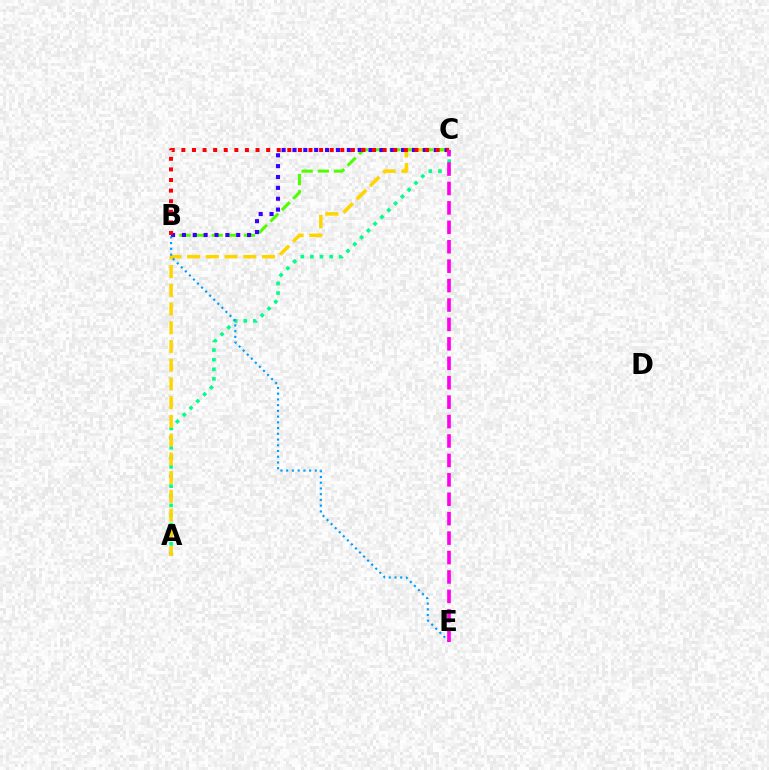{('A', 'C'): [{'color': '#00ff86', 'line_style': 'dotted', 'thickness': 2.61}, {'color': '#ffd500', 'line_style': 'dashed', 'thickness': 2.54}], ('B', 'C'): [{'color': '#4fff00', 'line_style': 'dashed', 'thickness': 2.19}, {'color': '#3700ff', 'line_style': 'dotted', 'thickness': 2.95}, {'color': '#ff0000', 'line_style': 'dotted', 'thickness': 2.88}], ('B', 'E'): [{'color': '#009eff', 'line_style': 'dotted', 'thickness': 1.56}], ('C', 'E'): [{'color': '#ff00ed', 'line_style': 'dashed', 'thickness': 2.64}]}